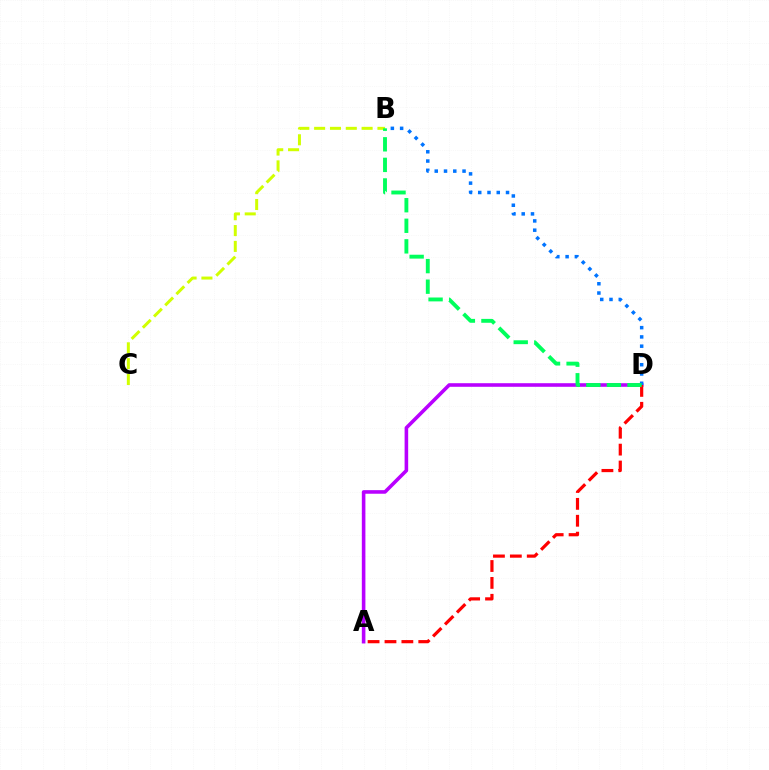{('A', 'D'): [{'color': '#b900ff', 'line_style': 'solid', 'thickness': 2.58}, {'color': '#ff0000', 'line_style': 'dashed', 'thickness': 2.3}], ('B', 'C'): [{'color': '#d1ff00', 'line_style': 'dashed', 'thickness': 2.15}], ('B', 'D'): [{'color': '#0074ff', 'line_style': 'dotted', 'thickness': 2.52}, {'color': '#00ff5c', 'line_style': 'dashed', 'thickness': 2.79}]}